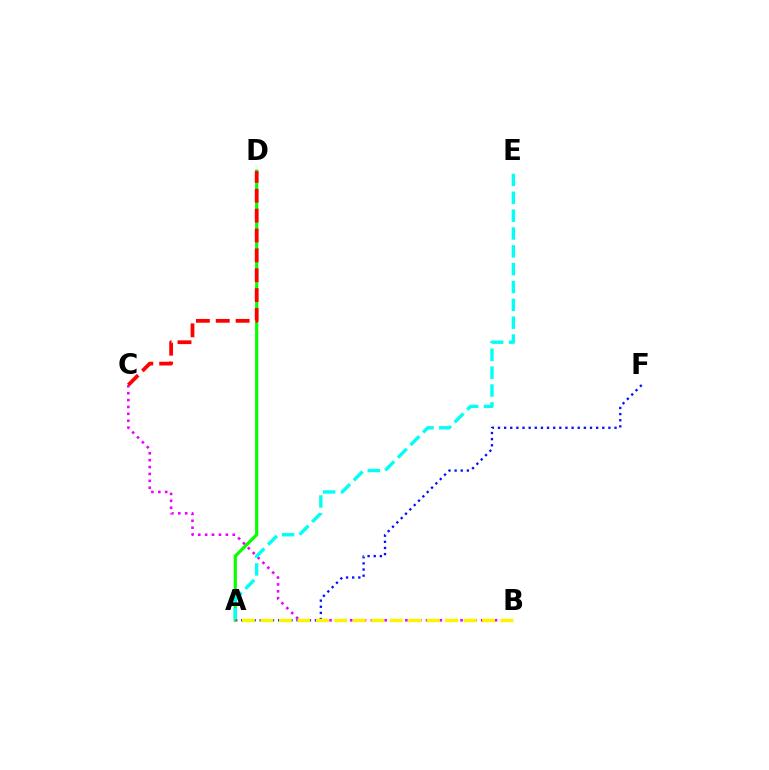{('A', 'D'): [{'color': '#08ff00', 'line_style': 'solid', 'thickness': 2.29}], ('B', 'C'): [{'color': '#ee00ff', 'line_style': 'dotted', 'thickness': 1.87}], ('A', 'E'): [{'color': '#00fff6', 'line_style': 'dashed', 'thickness': 2.42}], ('A', 'F'): [{'color': '#0010ff', 'line_style': 'dotted', 'thickness': 1.67}], ('C', 'D'): [{'color': '#ff0000', 'line_style': 'dashed', 'thickness': 2.7}], ('A', 'B'): [{'color': '#fcf500', 'line_style': 'dashed', 'thickness': 2.51}]}